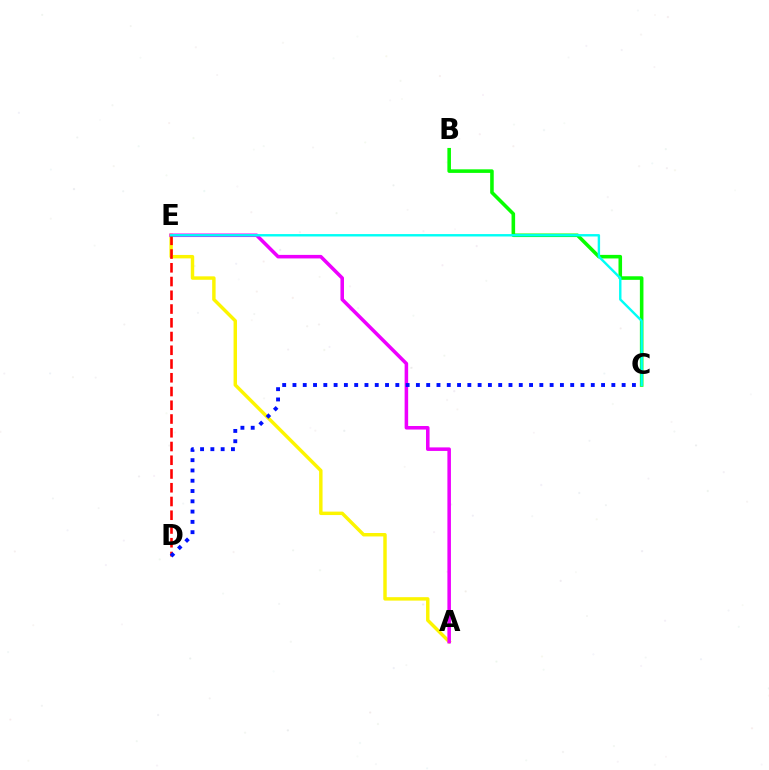{('A', 'E'): [{'color': '#fcf500', 'line_style': 'solid', 'thickness': 2.47}, {'color': '#ee00ff', 'line_style': 'solid', 'thickness': 2.55}], ('D', 'E'): [{'color': '#ff0000', 'line_style': 'dashed', 'thickness': 1.87}], ('B', 'C'): [{'color': '#08ff00', 'line_style': 'solid', 'thickness': 2.57}], ('C', 'E'): [{'color': '#00fff6', 'line_style': 'solid', 'thickness': 1.73}], ('C', 'D'): [{'color': '#0010ff', 'line_style': 'dotted', 'thickness': 2.79}]}